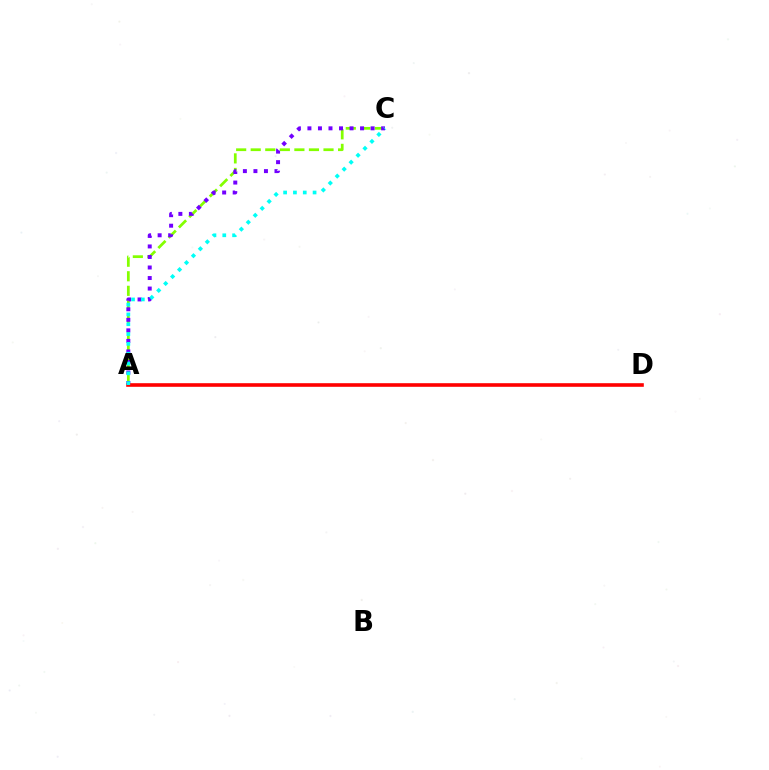{('A', 'C'): [{'color': '#84ff00', 'line_style': 'dashed', 'thickness': 1.98}, {'color': '#7200ff', 'line_style': 'dotted', 'thickness': 2.86}, {'color': '#00fff6', 'line_style': 'dotted', 'thickness': 2.67}], ('A', 'D'): [{'color': '#ff0000', 'line_style': 'solid', 'thickness': 2.6}]}